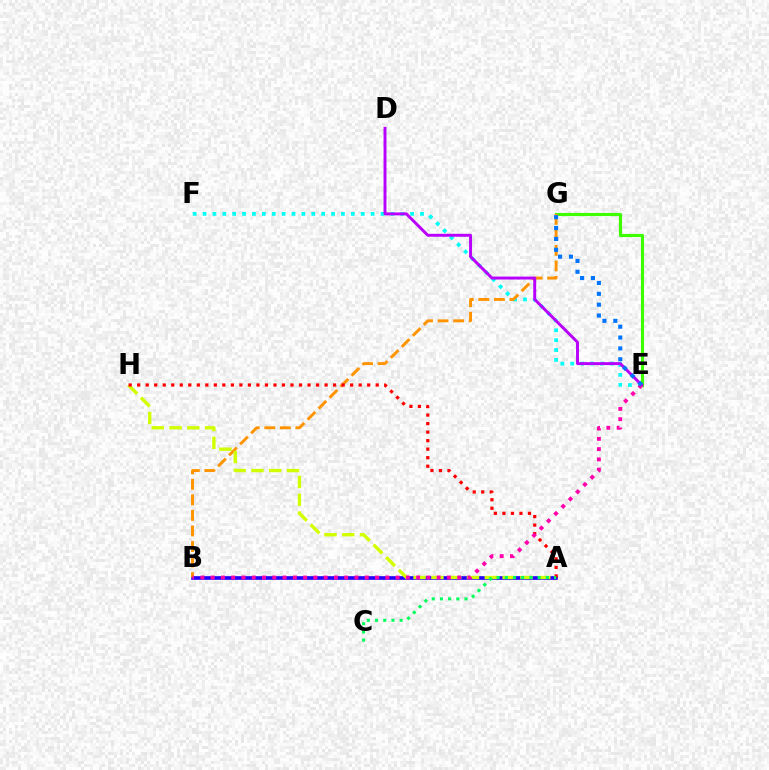{('E', 'G'): [{'color': '#3dff00', 'line_style': 'solid', 'thickness': 2.25}, {'color': '#0074ff', 'line_style': 'dotted', 'thickness': 2.95}], ('A', 'B'): [{'color': '#2500ff', 'line_style': 'solid', 'thickness': 2.64}], ('E', 'F'): [{'color': '#00fff6', 'line_style': 'dotted', 'thickness': 2.69}], ('B', 'G'): [{'color': '#ff9400', 'line_style': 'dashed', 'thickness': 2.11}], ('A', 'H'): [{'color': '#d1ff00', 'line_style': 'dashed', 'thickness': 2.42}, {'color': '#ff0000', 'line_style': 'dotted', 'thickness': 2.31}], ('D', 'E'): [{'color': '#b900ff', 'line_style': 'solid', 'thickness': 2.12}], ('A', 'C'): [{'color': '#00ff5c', 'line_style': 'dotted', 'thickness': 2.23}], ('B', 'E'): [{'color': '#ff00ac', 'line_style': 'dotted', 'thickness': 2.79}]}